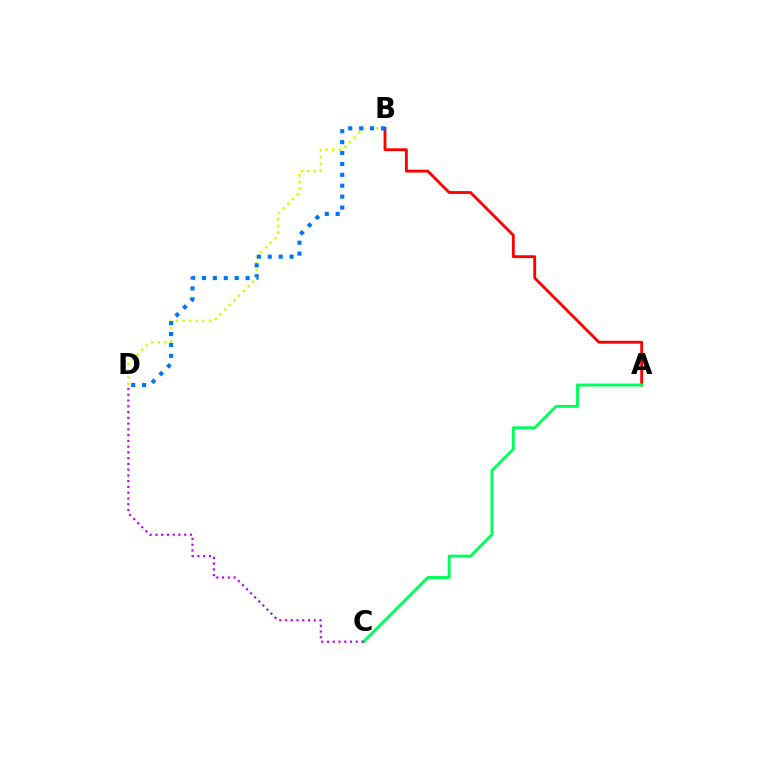{('B', 'D'): [{'color': '#d1ff00', 'line_style': 'dotted', 'thickness': 1.79}, {'color': '#0074ff', 'line_style': 'dotted', 'thickness': 2.96}], ('A', 'B'): [{'color': '#ff0000', 'line_style': 'solid', 'thickness': 2.06}], ('A', 'C'): [{'color': '#00ff5c', 'line_style': 'solid', 'thickness': 2.1}], ('C', 'D'): [{'color': '#b900ff', 'line_style': 'dotted', 'thickness': 1.56}]}